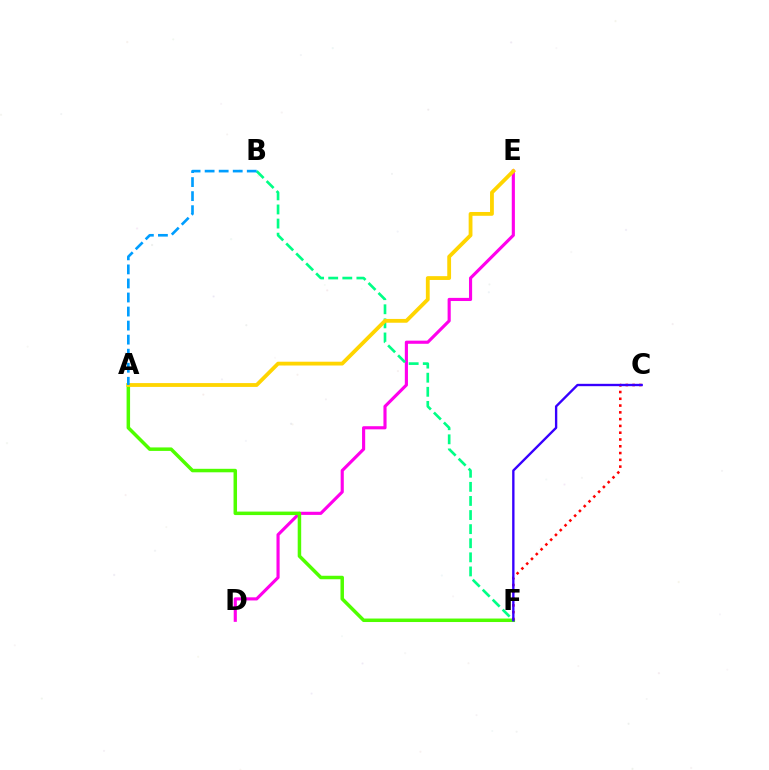{('D', 'E'): [{'color': '#ff00ed', 'line_style': 'solid', 'thickness': 2.26}], ('A', 'F'): [{'color': '#4fff00', 'line_style': 'solid', 'thickness': 2.51}], ('C', 'F'): [{'color': '#ff0000', 'line_style': 'dotted', 'thickness': 1.84}, {'color': '#3700ff', 'line_style': 'solid', 'thickness': 1.7}], ('B', 'F'): [{'color': '#00ff86', 'line_style': 'dashed', 'thickness': 1.92}], ('A', 'E'): [{'color': '#ffd500', 'line_style': 'solid', 'thickness': 2.74}], ('A', 'B'): [{'color': '#009eff', 'line_style': 'dashed', 'thickness': 1.91}]}